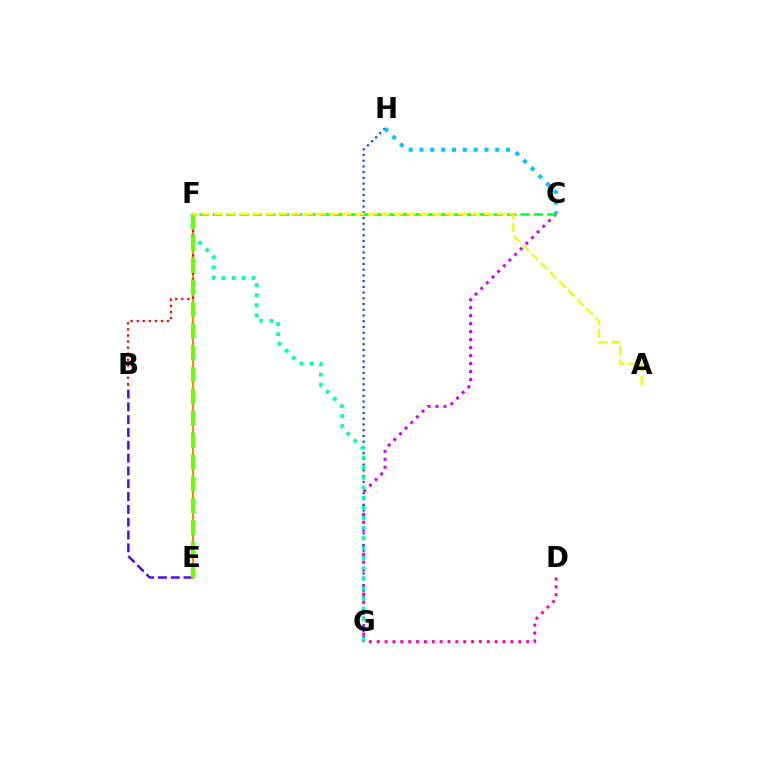{('G', 'H'): [{'color': '#003fff', 'line_style': 'dotted', 'thickness': 1.56}], ('B', 'E'): [{'color': '#4f00ff', 'line_style': 'dashed', 'thickness': 1.74}], ('C', 'G'): [{'color': '#d600ff', 'line_style': 'dotted', 'thickness': 2.17}], ('C', 'F'): [{'color': '#00ff27', 'line_style': 'dashed', 'thickness': 1.82}], ('F', 'G'): [{'color': '#00ffaf', 'line_style': 'dotted', 'thickness': 2.74}], ('D', 'G'): [{'color': '#ff00a0', 'line_style': 'dotted', 'thickness': 2.14}], ('E', 'F'): [{'color': '#ff8800', 'line_style': 'solid', 'thickness': 1.53}, {'color': '#66ff00', 'line_style': 'dashed', 'thickness': 2.97}], ('C', 'H'): [{'color': '#00c7ff', 'line_style': 'dotted', 'thickness': 2.94}], ('B', 'F'): [{'color': '#ff0000', 'line_style': 'dotted', 'thickness': 1.64}], ('A', 'F'): [{'color': '#eeff00', 'line_style': 'dashed', 'thickness': 1.75}]}